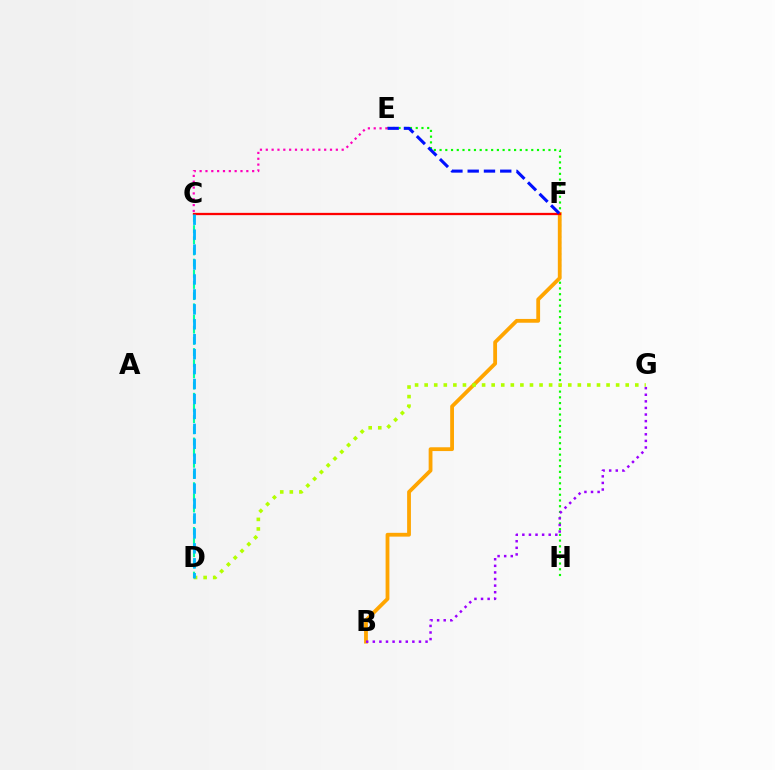{('E', 'H'): [{'color': '#08ff00', 'line_style': 'dotted', 'thickness': 1.56}], ('B', 'F'): [{'color': '#ffa500', 'line_style': 'solid', 'thickness': 2.73}], ('B', 'G'): [{'color': '#9b00ff', 'line_style': 'dotted', 'thickness': 1.79}], ('D', 'G'): [{'color': '#b3ff00', 'line_style': 'dotted', 'thickness': 2.6}], ('C', 'D'): [{'color': '#00ff9d', 'line_style': 'dashed', 'thickness': 1.52}, {'color': '#00b5ff', 'line_style': 'dashed', 'thickness': 2.03}], ('C', 'F'): [{'color': '#ff0000', 'line_style': 'solid', 'thickness': 1.64}], ('E', 'F'): [{'color': '#0010ff', 'line_style': 'dashed', 'thickness': 2.21}], ('C', 'E'): [{'color': '#ff00bd', 'line_style': 'dotted', 'thickness': 1.59}]}